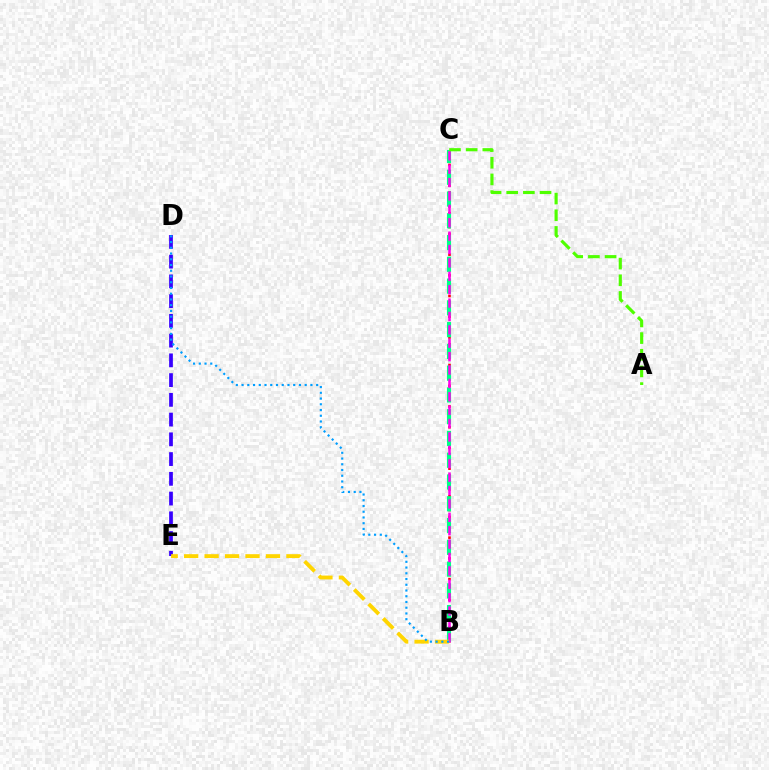{('B', 'C'): [{'color': '#ff0000', 'line_style': 'dotted', 'thickness': 1.88}, {'color': '#00ff86', 'line_style': 'dashed', 'thickness': 2.96}, {'color': '#ff00ed', 'line_style': 'dashed', 'thickness': 1.82}], ('D', 'E'): [{'color': '#3700ff', 'line_style': 'dashed', 'thickness': 2.68}], ('A', 'C'): [{'color': '#4fff00', 'line_style': 'dashed', 'thickness': 2.26}], ('B', 'E'): [{'color': '#ffd500', 'line_style': 'dashed', 'thickness': 2.78}], ('B', 'D'): [{'color': '#009eff', 'line_style': 'dotted', 'thickness': 1.56}]}